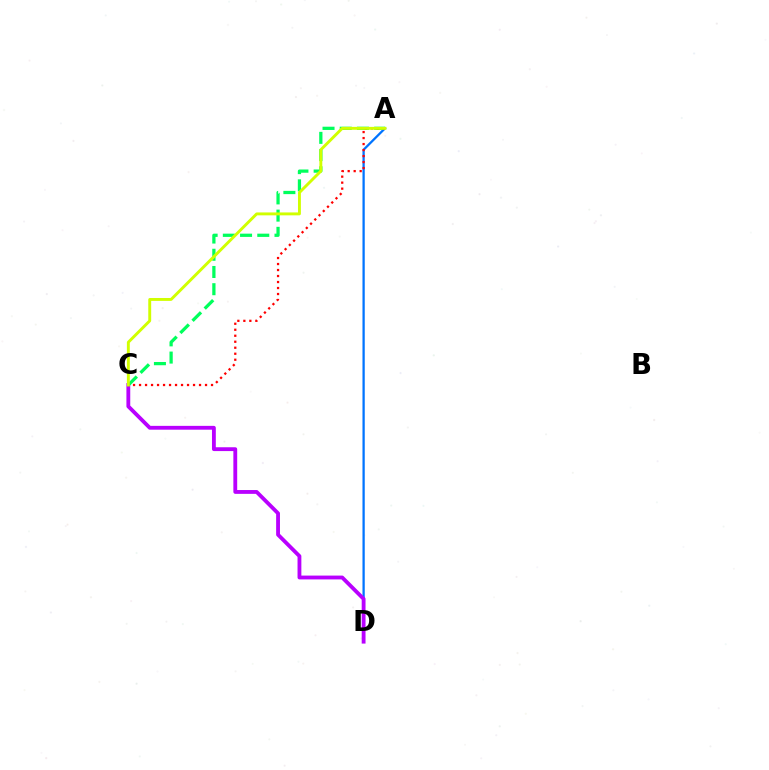{('A', 'D'): [{'color': '#0074ff', 'line_style': 'solid', 'thickness': 1.64}], ('C', 'D'): [{'color': '#b900ff', 'line_style': 'solid', 'thickness': 2.76}], ('A', 'C'): [{'color': '#00ff5c', 'line_style': 'dashed', 'thickness': 2.34}, {'color': '#ff0000', 'line_style': 'dotted', 'thickness': 1.63}, {'color': '#d1ff00', 'line_style': 'solid', 'thickness': 2.09}]}